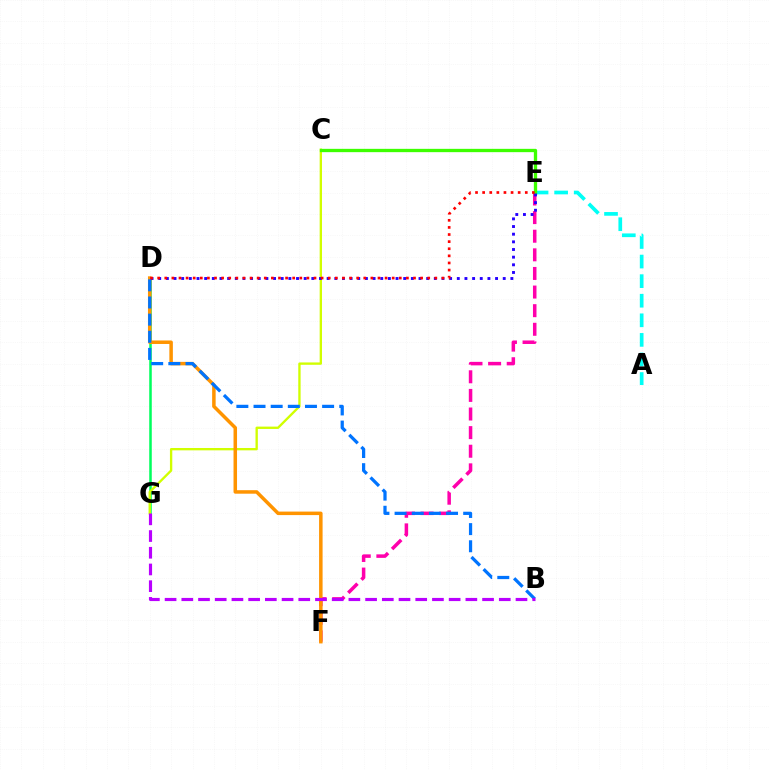{('E', 'F'): [{'color': '#ff00ac', 'line_style': 'dashed', 'thickness': 2.53}], ('A', 'E'): [{'color': '#00fff6', 'line_style': 'dashed', 'thickness': 2.66}], ('D', 'G'): [{'color': '#00ff5c', 'line_style': 'solid', 'thickness': 1.82}], ('C', 'G'): [{'color': '#d1ff00', 'line_style': 'solid', 'thickness': 1.69}], ('C', 'E'): [{'color': '#3dff00', 'line_style': 'solid', 'thickness': 2.38}], ('D', 'F'): [{'color': '#ff9400', 'line_style': 'solid', 'thickness': 2.52}], ('D', 'E'): [{'color': '#2500ff', 'line_style': 'dotted', 'thickness': 2.08}, {'color': '#ff0000', 'line_style': 'dotted', 'thickness': 1.93}], ('B', 'D'): [{'color': '#0074ff', 'line_style': 'dashed', 'thickness': 2.33}], ('B', 'G'): [{'color': '#b900ff', 'line_style': 'dashed', 'thickness': 2.27}]}